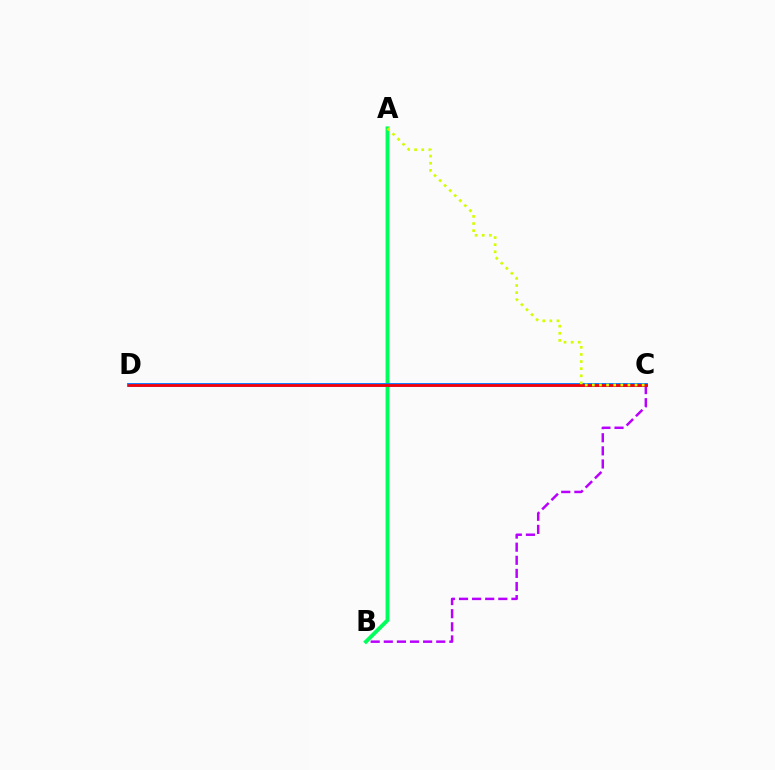{('B', 'C'): [{'color': '#b900ff', 'line_style': 'dashed', 'thickness': 1.78}], ('A', 'B'): [{'color': '#00ff5c', 'line_style': 'solid', 'thickness': 2.78}], ('C', 'D'): [{'color': '#0074ff', 'line_style': 'solid', 'thickness': 2.76}, {'color': '#ff0000', 'line_style': 'solid', 'thickness': 1.95}], ('A', 'C'): [{'color': '#d1ff00', 'line_style': 'dotted', 'thickness': 1.93}]}